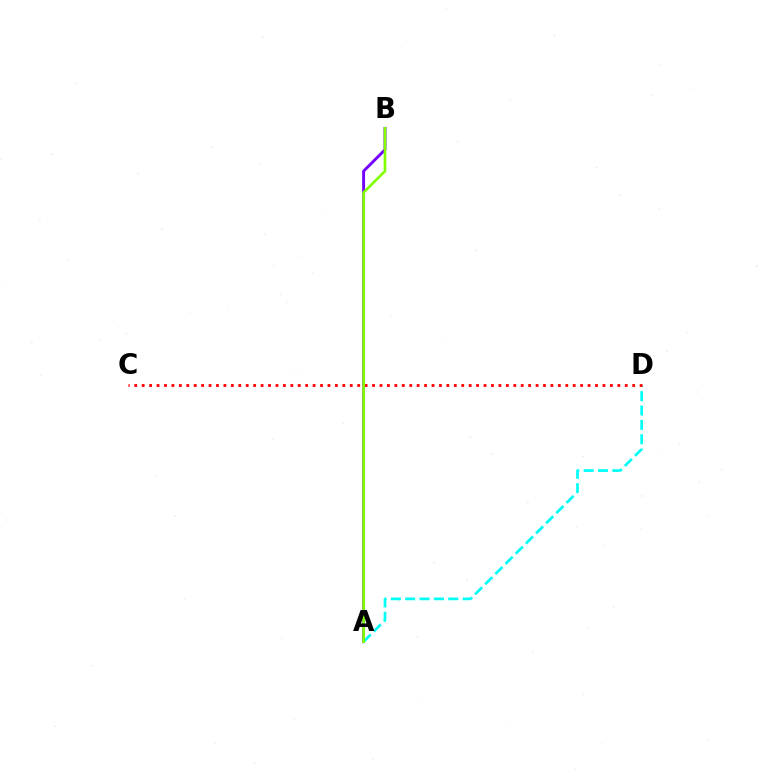{('A', 'B'): [{'color': '#7200ff', 'line_style': 'solid', 'thickness': 2.08}, {'color': '#84ff00', 'line_style': 'solid', 'thickness': 1.94}], ('A', 'D'): [{'color': '#00fff6', 'line_style': 'dashed', 'thickness': 1.95}], ('C', 'D'): [{'color': '#ff0000', 'line_style': 'dotted', 'thickness': 2.02}]}